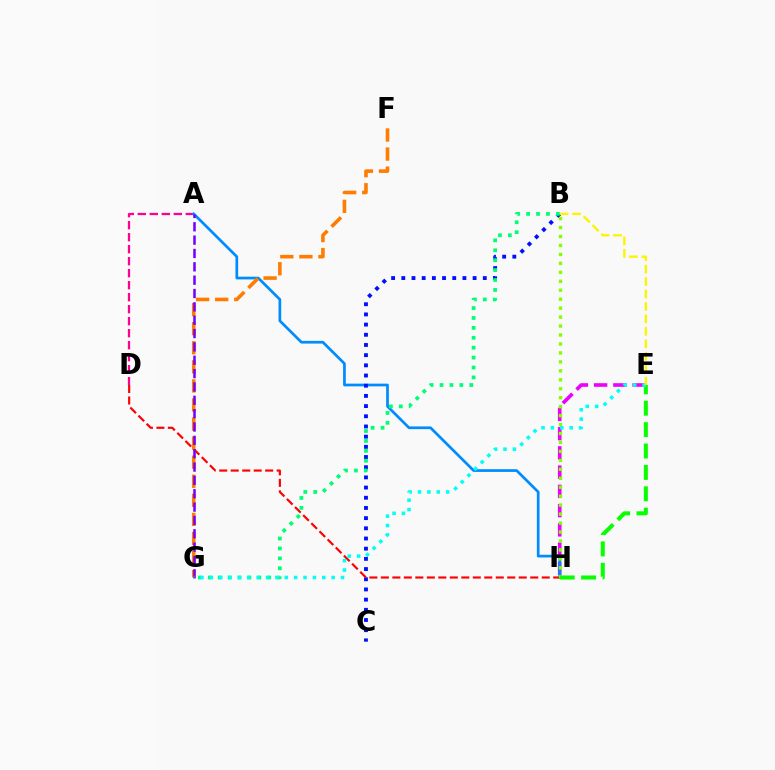{('A', 'D'): [{'color': '#ff0094', 'line_style': 'dashed', 'thickness': 1.63}], ('E', 'H'): [{'color': '#ee00ff', 'line_style': 'dashed', 'thickness': 2.61}, {'color': '#08ff00', 'line_style': 'dashed', 'thickness': 2.91}], ('A', 'H'): [{'color': '#008cff', 'line_style': 'solid', 'thickness': 1.95}], ('B', 'C'): [{'color': '#0010ff', 'line_style': 'dotted', 'thickness': 2.77}], ('D', 'H'): [{'color': '#ff0000', 'line_style': 'dashed', 'thickness': 1.56}], ('B', 'G'): [{'color': '#00ff74', 'line_style': 'dotted', 'thickness': 2.69}], ('B', 'H'): [{'color': '#84ff00', 'line_style': 'dotted', 'thickness': 2.43}], ('F', 'G'): [{'color': '#ff7c00', 'line_style': 'dashed', 'thickness': 2.59}], ('A', 'G'): [{'color': '#7200ff', 'line_style': 'dashed', 'thickness': 1.81}], ('E', 'G'): [{'color': '#00fff6', 'line_style': 'dotted', 'thickness': 2.55}], ('B', 'E'): [{'color': '#fcf500', 'line_style': 'dashed', 'thickness': 1.69}]}